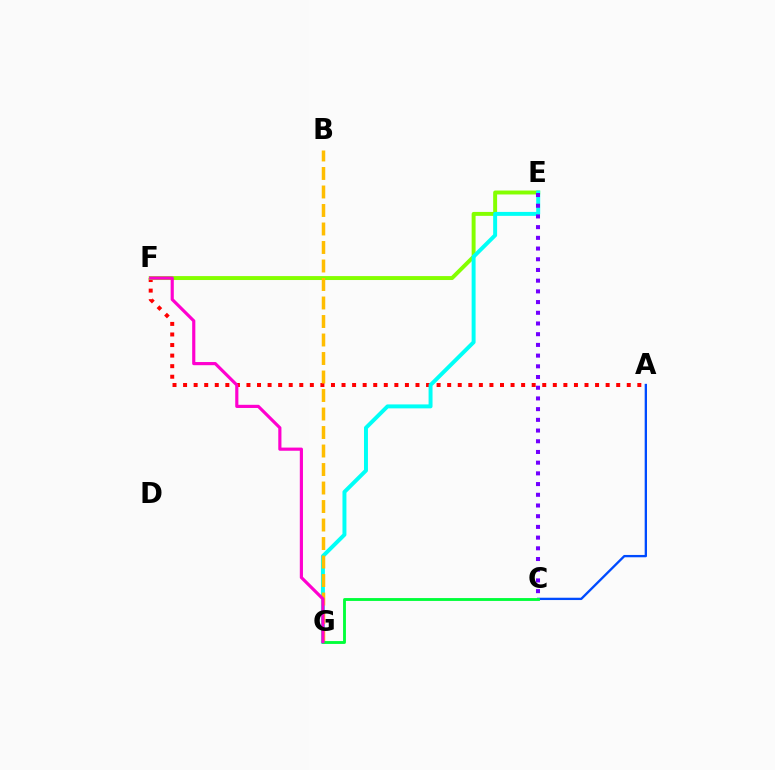{('A', 'F'): [{'color': '#ff0000', 'line_style': 'dotted', 'thickness': 2.87}], ('E', 'F'): [{'color': '#84ff00', 'line_style': 'solid', 'thickness': 2.84}], ('E', 'G'): [{'color': '#00fff6', 'line_style': 'solid', 'thickness': 2.84}], ('B', 'G'): [{'color': '#ffbd00', 'line_style': 'dashed', 'thickness': 2.51}], ('C', 'E'): [{'color': '#7200ff', 'line_style': 'dotted', 'thickness': 2.91}], ('A', 'C'): [{'color': '#004bff', 'line_style': 'solid', 'thickness': 1.67}], ('C', 'G'): [{'color': '#00ff39', 'line_style': 'solid', 'thickness': 2.06}], ('F', 'G'): [{'color': '#ff00cf', 'line_style': 'solid', 'thickness': 2.28}]}